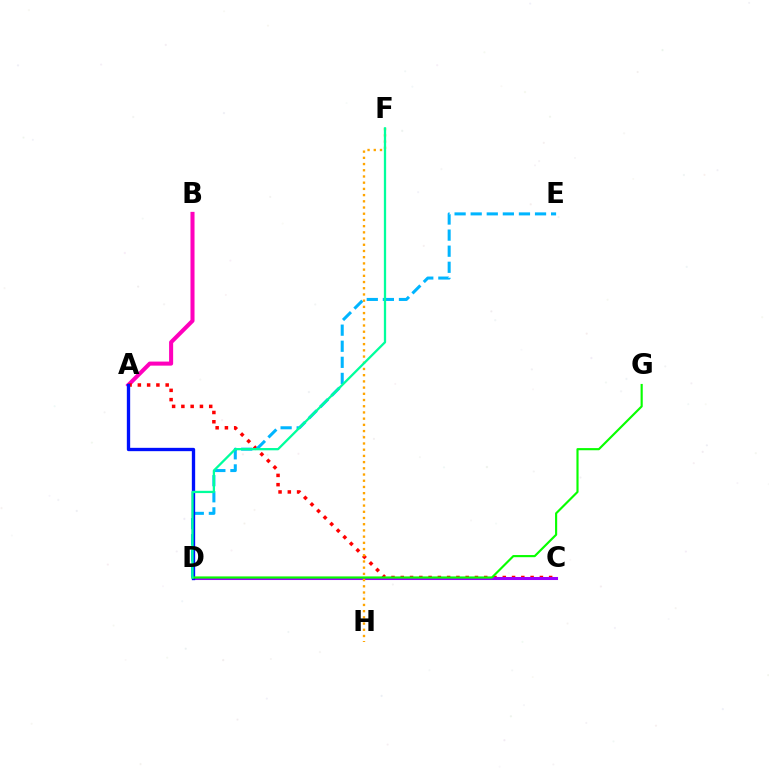{('A', 'B'): [{'color': '#ff00bd', 'line_style': 'solid', 'thickness': 2.92}], ('A', 'C'): [{'color': '#ff0000', 'line_style': 'dotted', 'thickness': 2.52}], ('D', 'E'): [{'color': '#00b5ff', 'line_style': 'dashed', 'thickness': 2.19}], ('C', 'D'): [{'color': '#b3ff00', 'line_style': 'dotted', 'thickness': 1.96}, {'color': '#9b00ff', 'line_style': 'solid', 'thickness': 2.2}], ('F', 'H'): [{'color': '#ffa500', 'line_style': 'dotted', 'thickness': 1.69}], ('A', 'D'): [{'color': '#0010ff', 'line_style': 'solid', 'thickness': 2.4}], ('D', 'G'): [{'color': '#08ff00', 'line_style': 'solid', 'thickness': 1.55}], ('D', 'F'): [{'color': '#00ff9d', 'line_style': 'solid', 'thickness': 1.64}]}